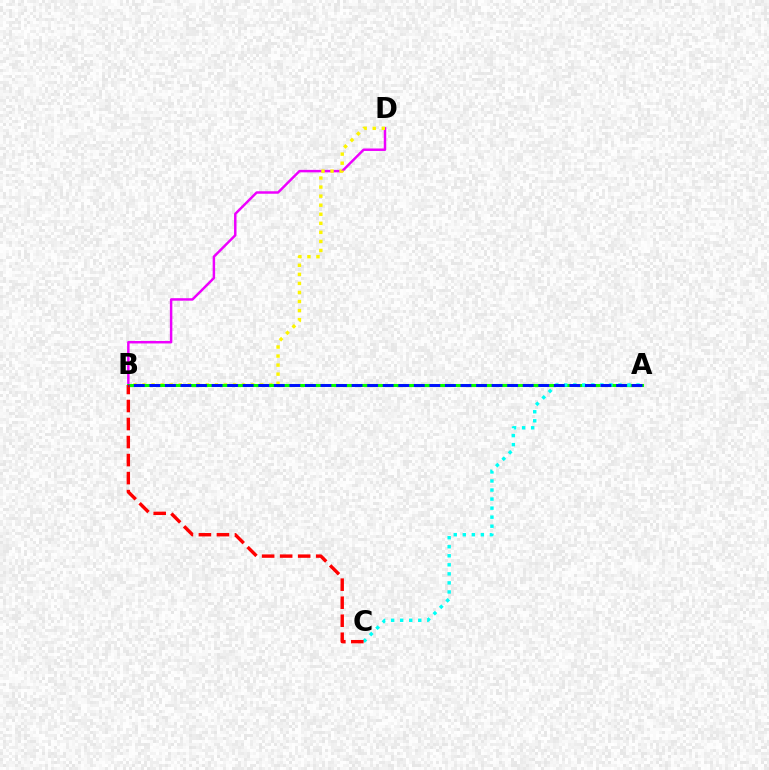{('B', 'D'): [{'color': '#ee00ff', 'line_style': 'solid', 'thickness': 1.78}, {'color': '#fcf500', 'line_style': 'dotted', 'thickness': 2.46}], ('A', 'B'): [{'color': '#08ff00', 'line_style': 'solid', 'thickness': 2.19}, {'color': '#0010ff', 'line_style': 'dashed', 'thickness': 2.11}], ('A', 'C'): [{'color': '#00fff6', 'line_style': 'dotted', 'thickness': 2.46}], ('B', 'C'): [{'color': '#ff0000', 'line_style': 'dashed', 'thickness': 2.45}]}